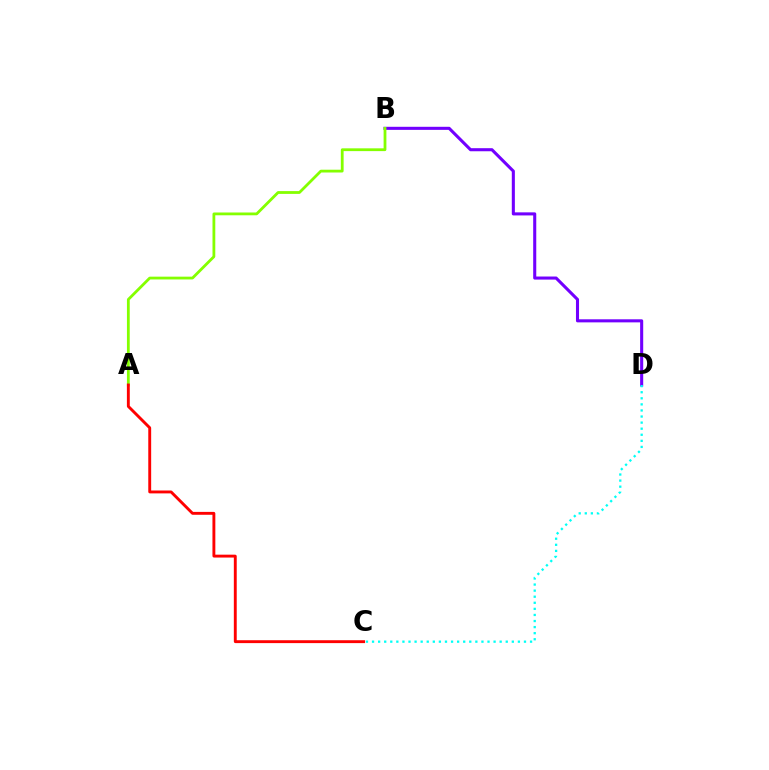{('B', 'D'): [{'color': '#7200ff', 'line_style': 'solid', 'thickness': 2.21}], ('A', 'B'): [{'color': '#84ff00', 'line_style': 'solid', 'thickness': 2.01}], ('C', 'D'): [{'color': '#00fff6', 'line_style': 'dotted', 'thickness': 1.65}], ('A', 'C'): [{'color': '#ff0000', 'line_style': 'solid', 'thickness': 2.08}]}